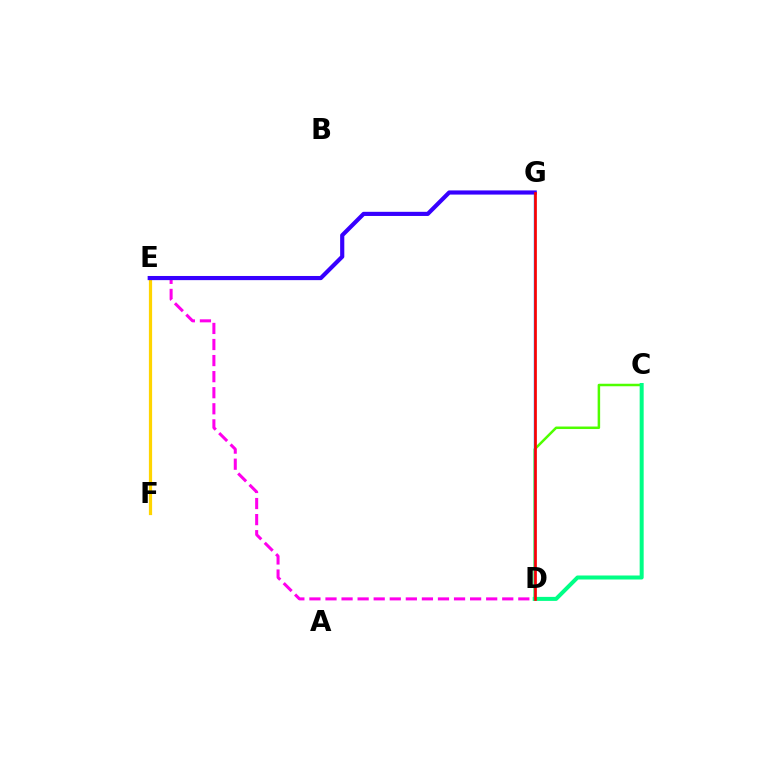{('C', 'D'): [{'color': '#4fff00', 'line_style': 'solid', 'thickness': 1.8}, {'color': '#00ff86', 'line_style': 'solid', 'thickness': 2.89}], ('D', 'E'): [{'color': '#ff00ed', 'line_style': 'dashed', 'thickness': 2.18}], ('E', 'F'): [{'color': '#ffd500', 'line_style': 'solid', 'thickness': 2.32}], ('D', 'G'): [{'color': '#009eff', 'line_style': 'solid', 'thickness': 1.75}, {'color': '#ff0000', 'line_style': 'solid', 'thickness': 1.92}], ('E', 'G'): [{'color': '#3700ff', 'line_style': 'solid', 'thickness': 2.99}]}